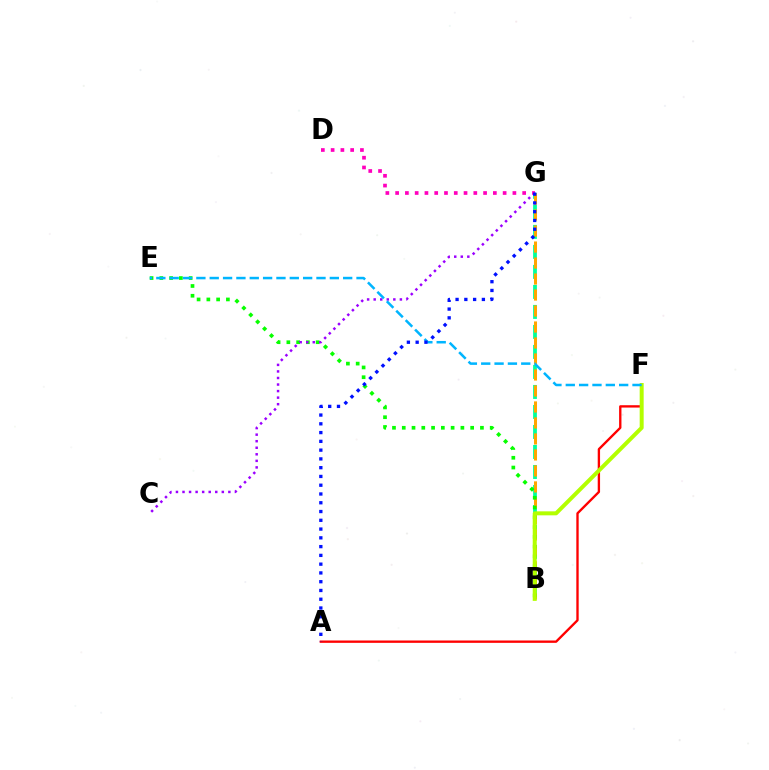{('B', 'G'): [{'color': '#00ff9d', 'line_style': 'dashed', 'thickness': 2.72}, {'color': '#ffa500', 'line_style': 'dashed', 'thickness': 2.17}], ('A', 'F'): [{'color': '#ff0000', 'line_style': 'solid', 'thickness': 1.69}], ('B', 'E'): [{'color': '#08ff00', 'line_style': 'dotted', 'thickness': 2.66}], ('C', 'G'): [{'color': '#9b00ff', 'line_style': 'dotted', 'thickness': 1.78}], ('B', 'F'): [{'color': '#b3ff00', 'line_style': 'solid', 'thickness': 2.87}], ('E', 'F'): [{'color': '#00b5ff', 'line_style': 'dashed', 'thickness': 1.81}], ('D', 'G'): [{'color': '#ff00bd', 'line_style': 'dotted', 'thickness': 2.66}], ('A', 'G'): [{'color': '#0010ff', 'line_style': 'dotted', 'thickness': 2.38}]}